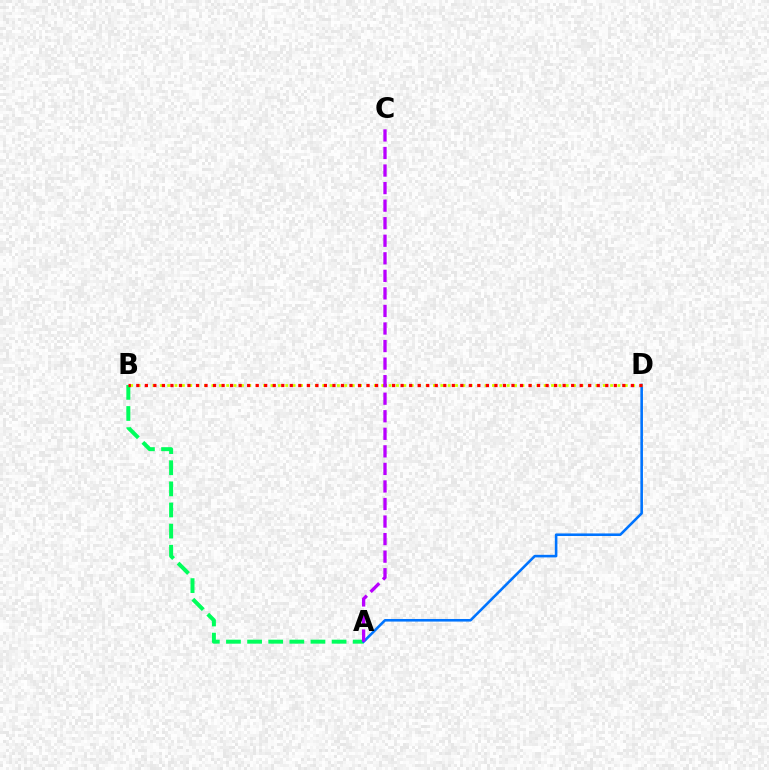{('A', 'B'): [{'color': '#00ff5c', 'line_style': 'dashed', 'thickness': 2.87}], ('A', 'D'): [{'color': '#0074ff', 'line_style': 'solid', 'thickness': 1.86}], ('B', 'D'): [{'color': '#d1ff00', 'line_style': 'dotted', 'thickness': 2.01}, {'color': '#ff0000', 'line_style': 'dotted', 'thickness': 2.32}], ('A', 'C'): [{'color': '#b900ff', 'line_style': 'dashed', 'thickness': 2.38}]}